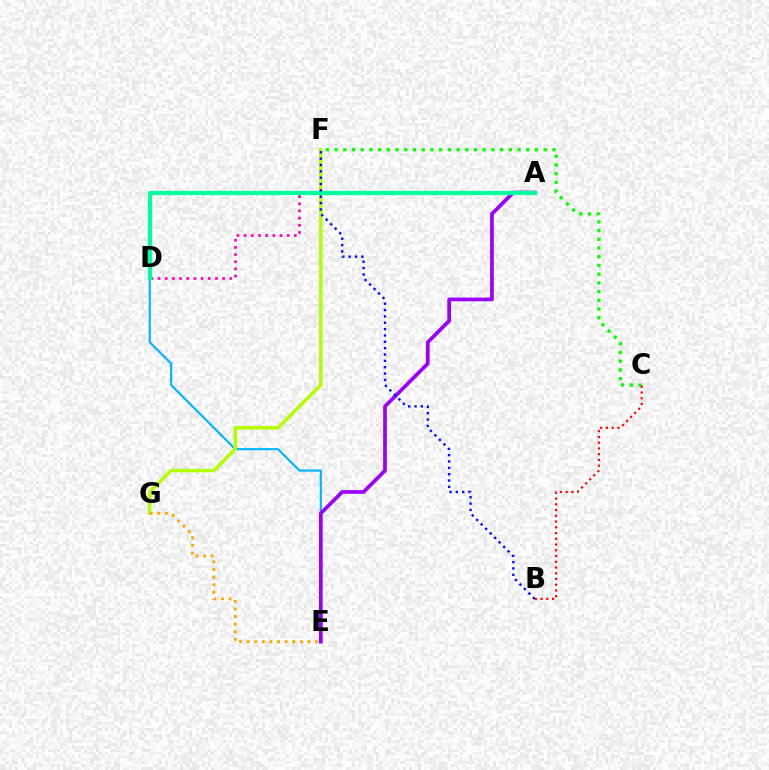{('D', 'E'): [{'color': '#00b5ff', 'line_style': 'solid', 'thickness': 1.54}], ('F', 'G'): [{'color': '#b3ff00', 'line_style': 'solid', 'thickness': 2.52}], ('A', 'E'): [{'color': '#9b00ff', 'line_style': 'solid', 'thickness': 2.67}], ('C', 'F'): [{'color': '#08ff00', 'line_style': 'dotted', 'thickness': 2.37}], ('E', 'G'): [{'color': '#ffa500', 'line_style': 'dotted', 'thickness': 2.06}], ('A', 'D'): [{'color': '#ff00bd', 'line_style': 'dotted', 'thickness': 1.95}, {'color': '#00ff9d', 'line_style': 'solid', 'thickness': 3.0}], ('B', 'F'): [{'color': '#0010ff', 'line_style': 'dotted', 'thickness': 1.73}], ('B', 'C'): [{'color': '#ff0000', 'line_style': 'dotted', 'thickness': 1.56}]}